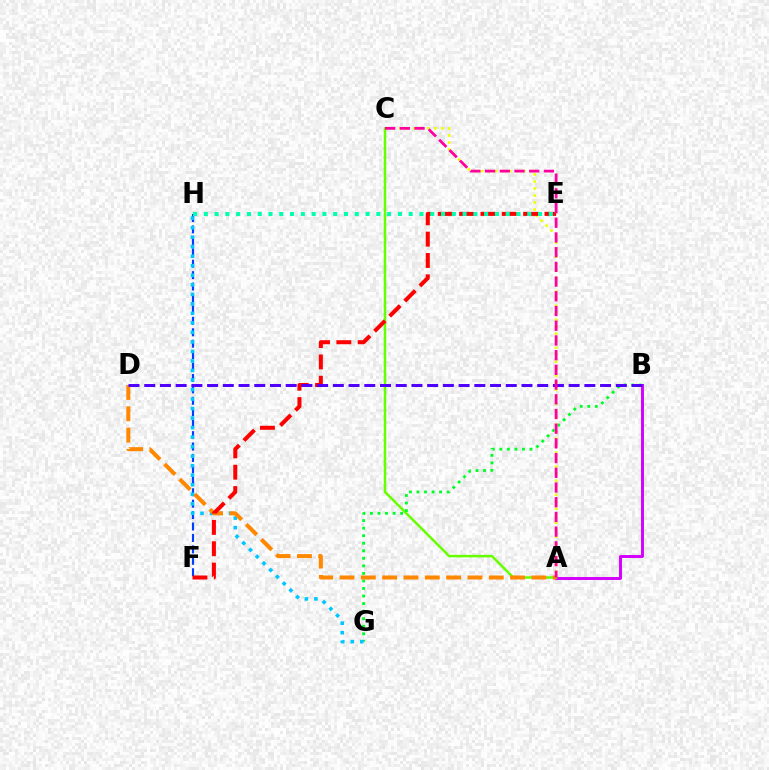{('A', 'B'): [{'color': '#d600ff', 'line_style': 'solid', 'thickness': 2.12}], ('A', 'C'): [{'color': '#66ff00', 'line_style': 'solid', 'thickness': 1.8}, {'color': '#eeff00', 'line_style': 'dotted', 'thickness': 1.9}, {'color': '#ff00a0', 'line_style': 'dashed', 'thickness': 2.0}], ('F', 'H'): [{'color': '#003fff', 'line_style': 'dashed', 'thickness': 1.55}], ('B', 'G'): [{'color': '#00ff27', 'line_style': 'dotted', 'thickness': 2.05}], ('G', 'H'): [{'color': '#00c7ff', 'line_style': 'dotted', 'thickness': 2.59}], ('A', 'D'): [{'color': '#ff8800', 'line_style': 'dashed', 'thickness': 2.9}], ('E', 'F'): [{'color': '#ff0000', 'line_style': 'dashed', 'thickness': 2.9}], ('B', 'D'): [{'color': '#4f00ff', 'line_style': 'dashed', 'thickness': 2.14}], ('E', 'H'): [{'color': '#00ffaf', 'line_style': 'dotted', 'thickness': 2.93}]}